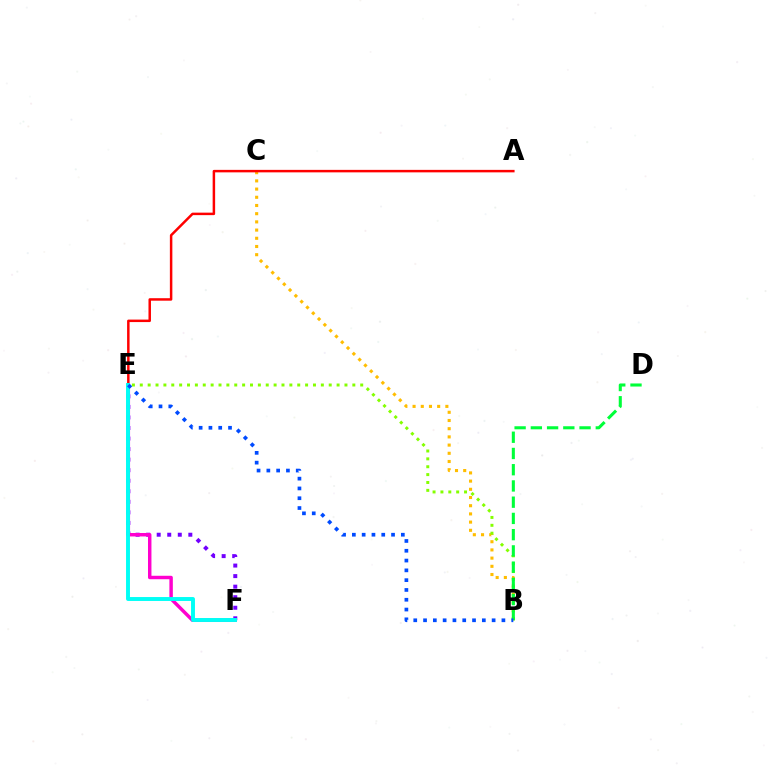{('E', 'F'): [{'color': '#7200ff', 'line_style': 'dotted', 'thickness': 2.86}, {'color': '#ff00cf', 'line_style': 'solid', 'thickness': 2.48}, {'color': '#00fff6', 'line_style': 'solid', 'thickness': 2.83}], ('B', 'C'): [{'color': '#ffbd00', 'line_style': 'dotted', 'thickness': 2.23}], ('A', 'E'): [{'color': '#ff0000', 'line_style': 'solid', 'thickness': 1.79}], ('B', 'E'): [{'color': '#84ff00', 'line_style': 'dotted', 'thickness': 2.14}, {'color': '#004bff', 'line_style': 'dotted', 'thickness': 2.66}], ('B', 'D'): [{'color': '#00ff39', 'line_style': 'dashed', 'thickness': 2.21}]}